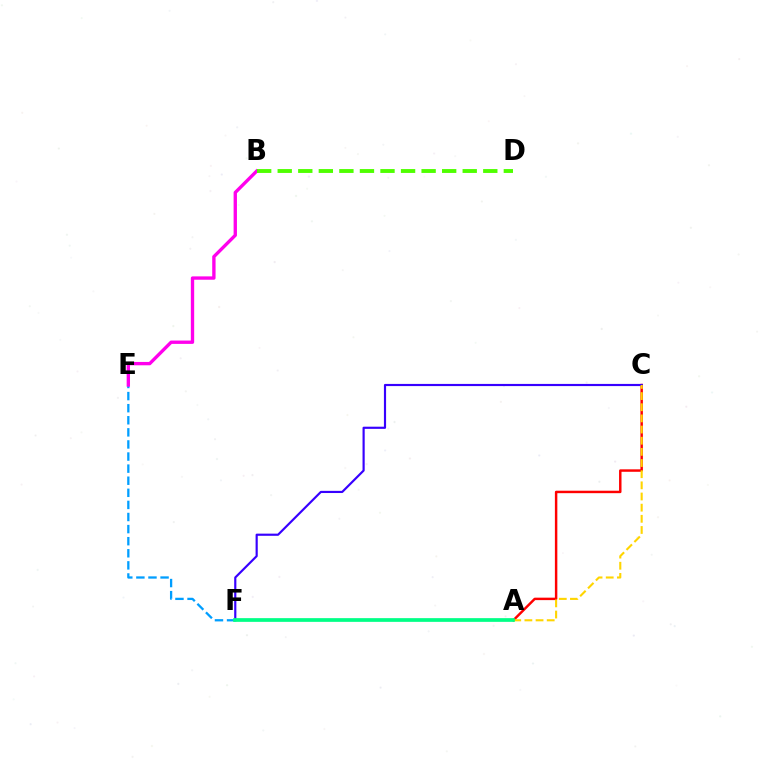{('A', 'C'): [{'color': '#ff0000', 'line_style': 'solid', 'thickness': 1.77}, {'color': '#ffd500', 'line_style': 'dashed', 'thickness': 1.52}], ('C', 'F'): [{'color': '#3700ff', 'line_style': 'solid', 'thickness': 1.56}], ('E', 'F'): [{'color': '#009eff', 'line_style': 'dashed', 'thickness': 1.64}], ('B', 'E'): [{'color': '#ff00ed', 'line_style': 'solid', 'thickness': 2.41}], ('B', 'D'): [{'color': '#4fff00', 'line_style': 'dashed', 'thickness': 2.79}], ('A', 'F'): [{'color': '#00ff86', 'line_style': 'solid', 'thickness': 2.67}]}